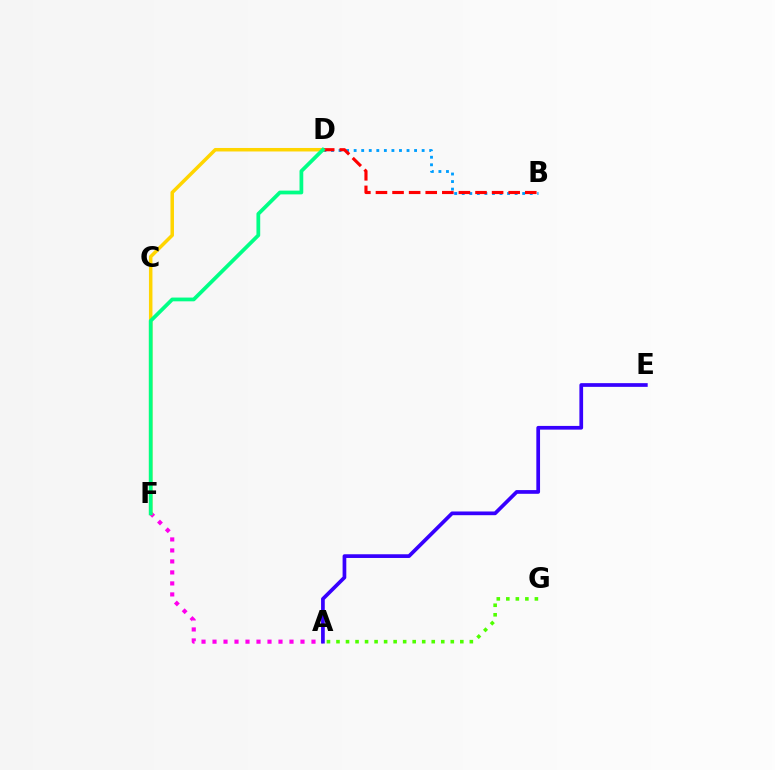{('A', 'F'): [{'color': '#ff00ed', 'line_style': 'dotted', 'thickness': 2.99}], ('B', 'D'): [{'color': '#009eff', 'line_style': 'dotted', 'thickness': 2.05}, {'color': '#ff0000', 'line_style': 'dashed', 'thickness': 2.25}], ('A', 'G'): [{'color': '#4fff00', 'line_style': 'dotted', 'thickness': 2.59}], ('D', 'F'): [{'color': '#ffd500', 'line_style': 'solid', 'thickness': 2.52}, {'color': '#00ff86', 'line_style': 'solid', 'thickness': 2.71}], ('A', 'E'): [{'color': '#3700ff', 'line_style': 'solid', 'thickness': 2.67}]}